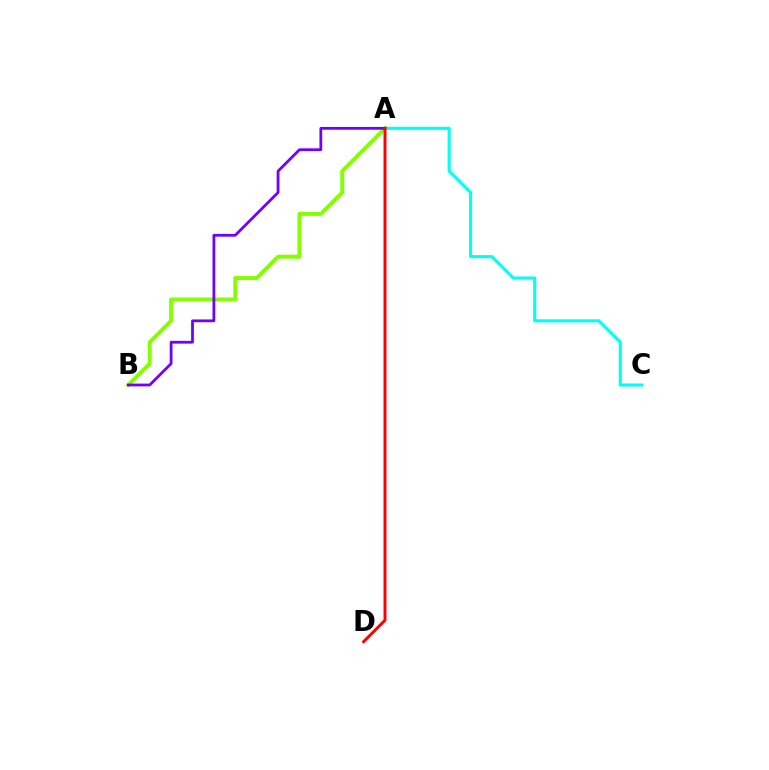{('A', 'C'): [{'color': '#00fff6', 'line_style': 'solid', 'thickness': 2.24}], ('A', 'B'): [{'color': '#84ff00', 'line_style': 'solid', 'thickness': 2.85}, {'color': '#7200ff', 'line_style': 'solid', 'thickness': 2.0}], ('A', 'D'): [{'color': '#ff0000', 'line_style': 'solid', 'thickness': 2.12}]}